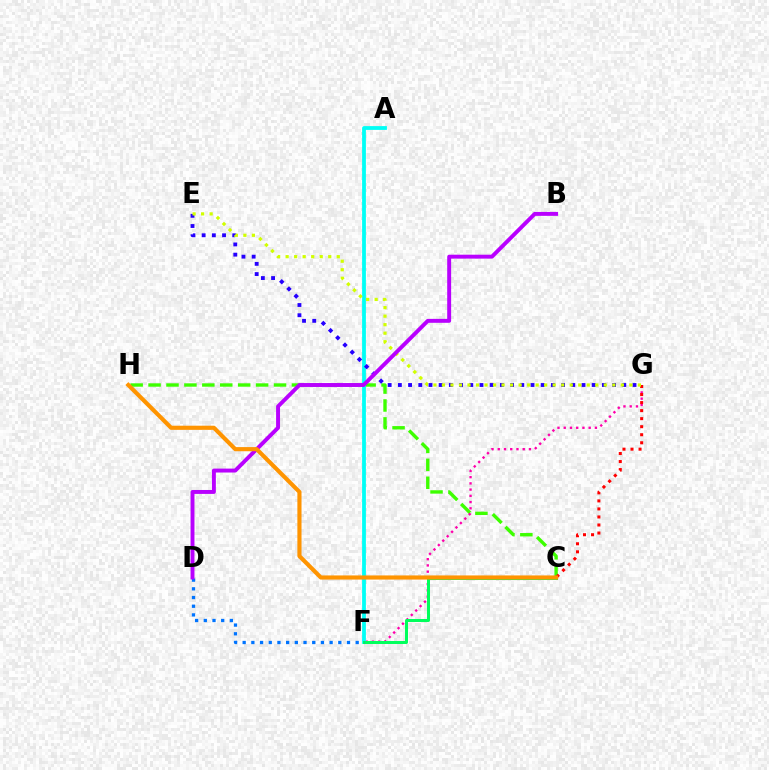{('C', 'H'): [{'color': '#3dff00', 'line_style': 'dashed', 'thickness': 2.43}, {'color': '#ff9400', 'line_style': 'solid', 'thickness': 2.98}], ('F', 'G'): [{'color': '#ff00ac', 'line_style': 'dotted', 'thickness': 1.69}], ('A', 'F'): [{'color': '#00fff6', 'line_style': 'solid', 'thickness': 2.73}], ('C', 'F'): [{'color': '#00ff5c', 'line_style': 'solid', 'thickness': 2.16}], ('E', 'G'): [{'color': '#2500ff', 'line_style': 'dotted', 'thickness': 2.77}, {'color': '#d1ff00', 'line_style': 'dotted', 'thickness': 2.31}], ('D', 'F'): [{'color': '#0074ff', 'line_style': 'dotted', 'thickness': 2.36}], ('C', 'G'): [{'color': '#ff0000', 'line_style': 'dotted', 'thickness': 2.18}], ('B', 'D'): [{'color': '#b900ff', 'line_style': 'solid', 'thickness': 2.83}]}